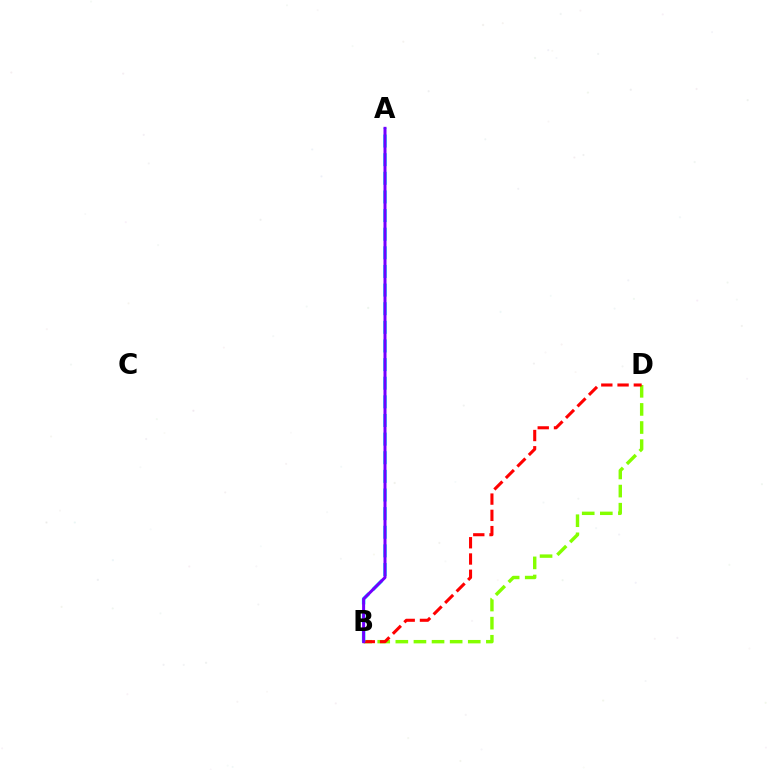{('B', 'D'): [{'color': '#84ff00', 'line_style': 'dashed', 'thickness': 2.46}, {'color': '#ff0000', 'line_style': 'dashed', 'thickness': 2.21}], ('A', 'B'): [{'color': '#00fff6', 'line_style': 'dashed', 'thickness': 2.53}, {'color': '#7200ff', 'line_style': 'solid', 'thickness': 2.16}]}